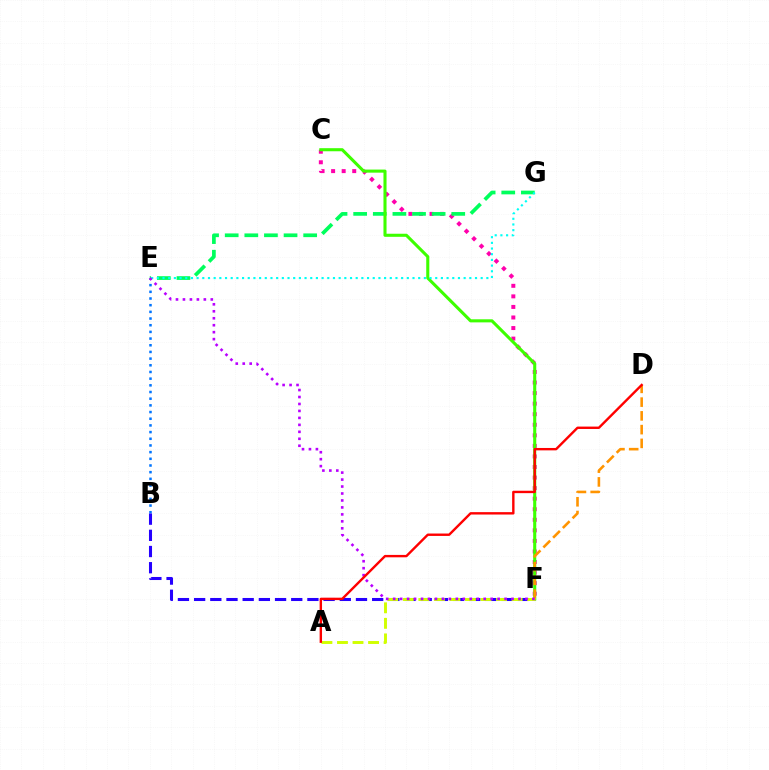{('B', 'E'): [{'color': '#0074ff', 'line_style': 'dotted', 'thickness': 1.81}], ('C', 'F'): [{'color': '#ff00ac', 'line_style': 'dotted', 'thickness': 2.87}, {'color': '#3dff00', 'line_style': 'solid', 'thickness': 2.22}], ('E', 'G'): [{'color': '#00ff5c', 'line_style': 'dashed', 'thickness': 2.67}, {'color': '#00fff6', 'line_style': 'dotted', 'thickness': 1.54}], ('B', 'F'): [{'color': '#2500ff', 'line_style': 'dashed', 'thickness': 2.2}], ('D', 'F'): [{'color': '#ff9400', 'line_style': 'dashed', 'thickness': 1.87}], ('A', 'F'): [{'color': '#d1ff00', 'line_style': 'dashed', 'thickness': 2.11}], ('E', 'F'): [{'color': '#b900ff', 'line_style': 'dotted', 'thickness': 1.89}], ('A', 'D'): [{'color': '#ff0000', 'line_style': 'solid', 'thickness': 1.73}]}